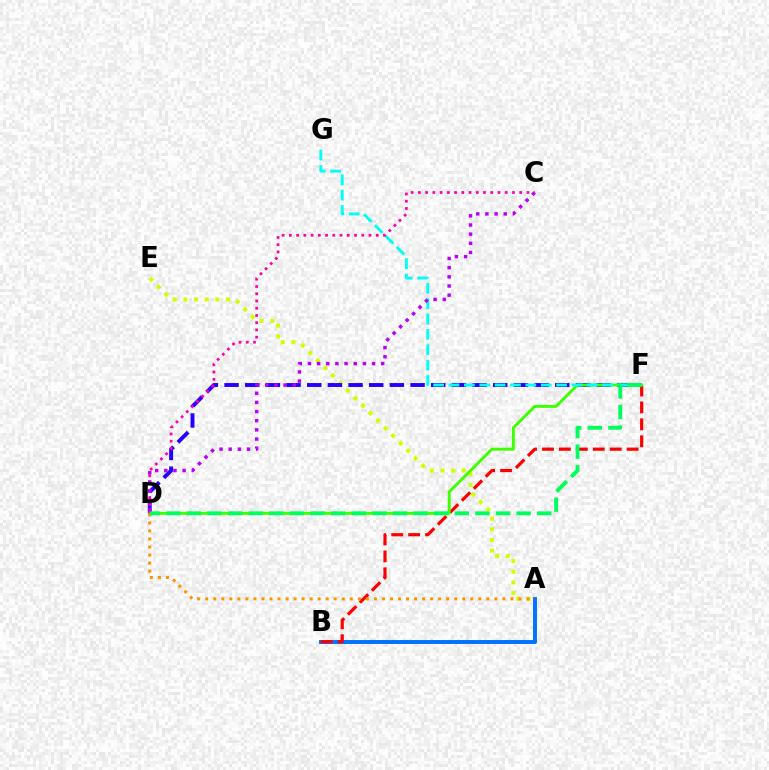{('A', 'B'): [{'color': '#0074ff', 'line_style': 'solid', 'thickness': 2.83}], ('B', 'F'): [{'color': '#ff0000', 'line_style': 'dashed', 'thickness': 2.3}], ('A', 'E'): [{'color': '#d1ff00', 'line_style': 'dotted', 'thickness': 2.89}], ('D', 'F'): [{'color': '#2500ff', 'line_style': 'dashed', 'thickness': 2.81}, {'color': '#3dff00', 'line_style': 'solid', 'thickness': 2.1}, {'color': '#00ff5c', 'line_style': 'dashed', 'thickness': 2.8}], ('A', 'D'): [{'color': '#ff9400', 'line_style': 'dotted', 'thickness': 2.18}], ('F', 'G'): [{'color': '#00fff6', 'line_style': 'dashed', 'thickness': 2.09}], ('C', 'D'): [{'color': '#ff00ac', 'line_style': 'dotted', 'thickness': 1.97}, {'color': '#b900ff', 'line_style': 'dotted', 'thickness': 2.49}]}